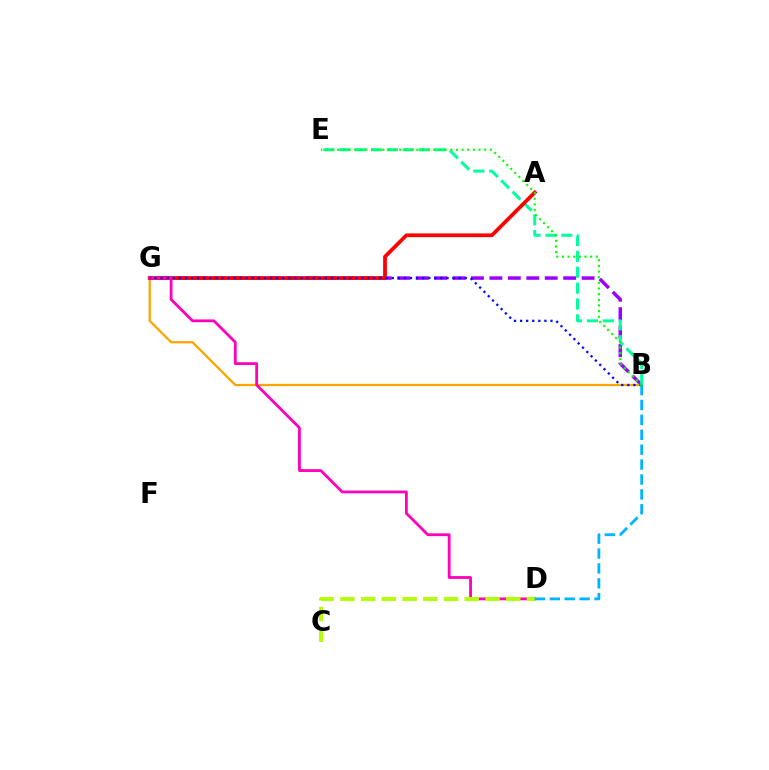{('B', 'G'): [{'color': '#9b00ff', 'line_style': 'dashed', 'thickness': 2.5}, {'color': '#ffa500', 'line_style': 'solid', 'thickness': 1.65}, {'color': '#0010ff', 'line_style': 'dotted', 'thickness': 1.65}], ('B', 'E'): [{'color': '#00ff9d', 'line_style': 'dashed', 'thickness': 2.16}, {'color': '#08ff00', 'line_style': 'dotted', 'thickness': 1.54}], ('A', 'G'): [{'color': '#ff0000', 'line_style': 'solid', 'thickness': 2.7}], ('D', 'G'): [{'color': '#ff00bd', 'line_style': 'solid', 'thickness': 2.02}], ('C', 'D'): [{'color': '#b3ff00', 'line_style': 'dashed', 'thickness': 2.82}], ('B', 'D'): [{'color': '#00b5ff', 'line_style': 'dashed', 'thickness': 2.02}]}